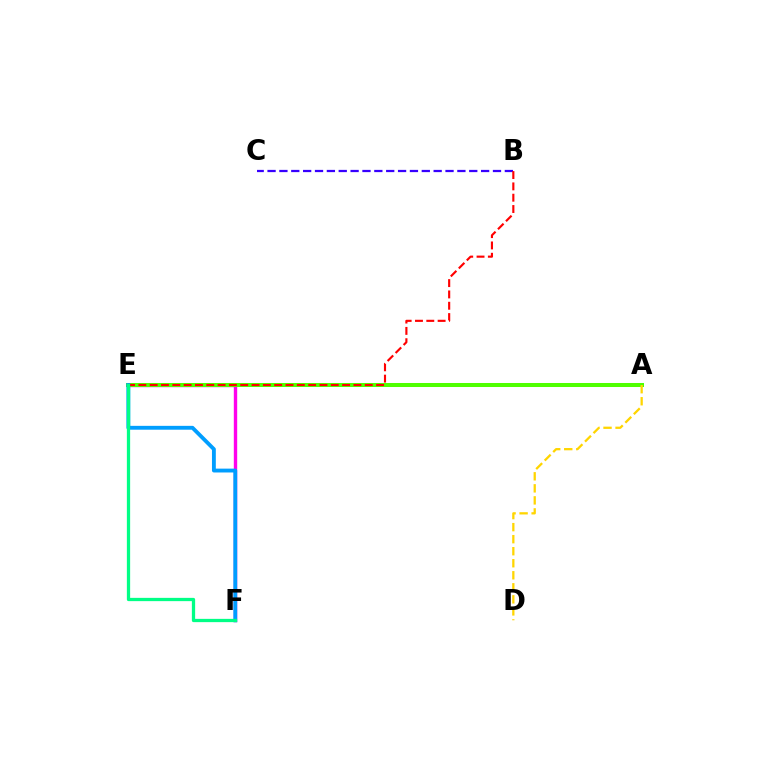{('E', 'F'): [{'color': '#ff00ed', 'line_style': 'solid', 'thickness': 2.44}, {'color': '#009eff', 'line_style': 'solid', 'thickness': 2.77}, {'color': '#00ff86', 'line_style': 'solid', 'thickness': 2.36}], ('A', 'E'): [{'color': '#4fff00', 'line_style': 'solid', 'thickness': 2.89}], ('A', 'D'): [{'color': '#ffd500', 'line_style': 'dashed', 'thickness': 1.64}], ('B', 'C'): [{'color': '#3700ff', 'line_style': 'dashed', 'thickness': 1.61}], ('B', 'E'): [{'color': '#ff0000', 'line_style': 'dashed', 'thickness': 1.54}]}